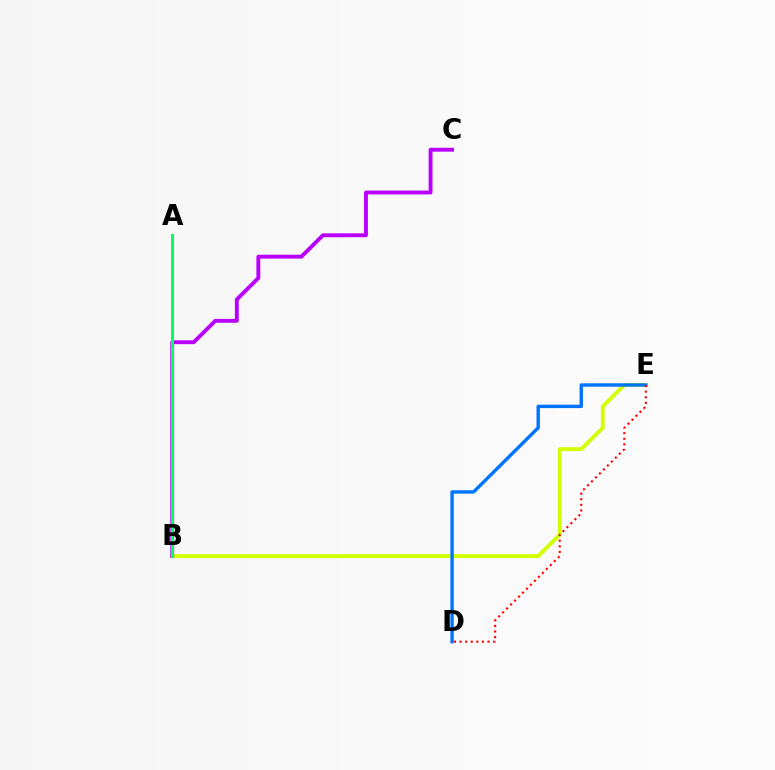{('B', 'E'): [{'color': '#d1ff00', 'line_style': 'solid', 'thickness': 2.78}], ('B', 'C'): [{'color': '#b900ff', 'line_style': 'solid', 'thickness': 2.8}], ('A', 'B'): [{'color': '#00ff5c', 'line_style': 'solid', 'thickness': 2.2}], ('D', 'E'): [{'color': '#0074ff', 'line_style': 'solid', 'thickness': 2.44}, {'color': '#ff0000', 'line_style': 'dotted', 'thickness': 1.52}]}